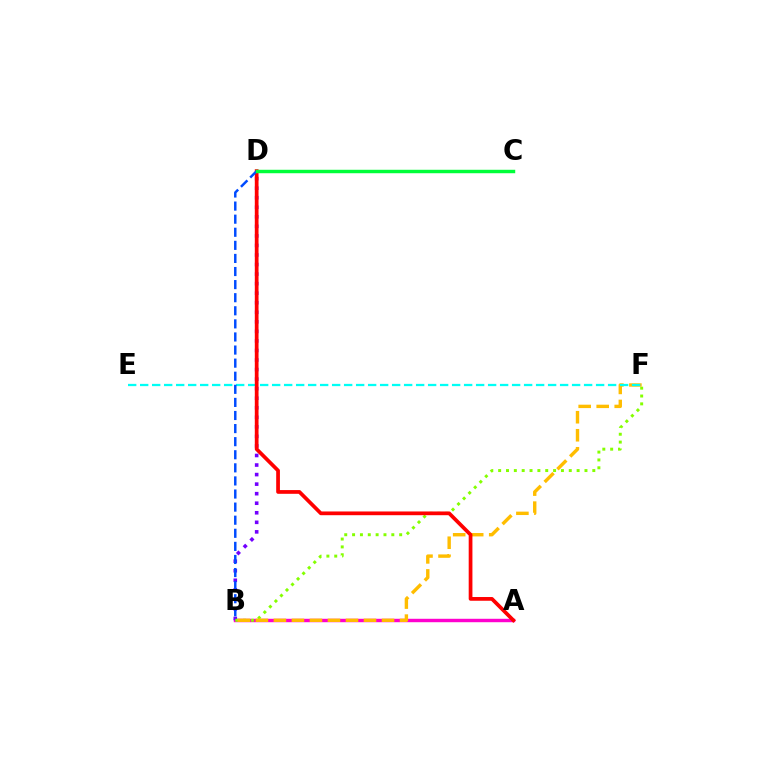{('A', 'B'): [{'color': '#ff00cf', 'line_style': 'solid', 'thickness': 2.47}], ('B', 'D'): [{'color': '#7200ff', 'line_style': 'dotted', 'thickness': 2.59}, {'color': '#004bff', 'line_style': 'dashed', 'thickness': 1.78}], ('B', 'F'): [{'color': '#84ff00', 'line_style': 'dotted', 'thickness': 2.13}, {'color': '#ffbd00', 'line_style': 'dashed', 'thickness': 2.45}], ('E', 'F'): [{'color': '#00fff6', 'line_style': 'dashed', 'thickness': 1.63}], ('A', 'D'): [{'color': '#ff0000', 'line_style': 'solid', 'thickness': 2.69}], ('C', 'D'): [{'color': '#00ff39', 'line_style': 'solid', 'thickness': 2.48}]}